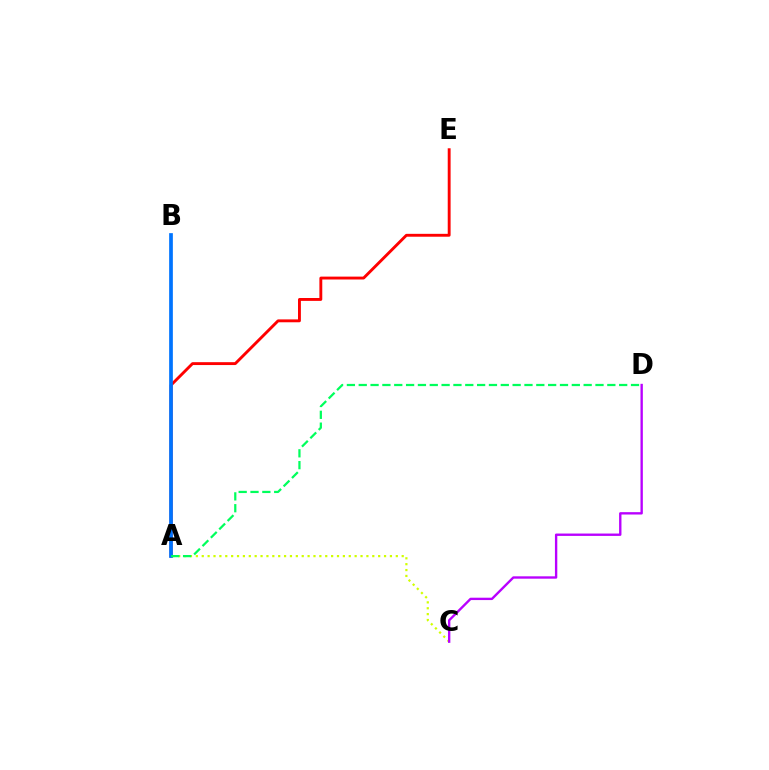{('A', 'E'): [{'color': '#ff0000', 'line_style': 'solid', 'thickness': 2.07}], ('A', 'C'): [{'color': '#d1ff00', 'line_style': 'dotted', 'thickness': 1.6}], ('C', 'D'): [{'color': '#b900ff', 'line_style': 'solid', 'thickness': 1.7}], ('A', 'B'): [{'color': '#0074ff', 'line_style': 'solid', 'thickness': 2.67}], ('A', 'D'): [{'color': '#00ff5c', 'line_style': 'dashed', 'thickness': 1.61}]}